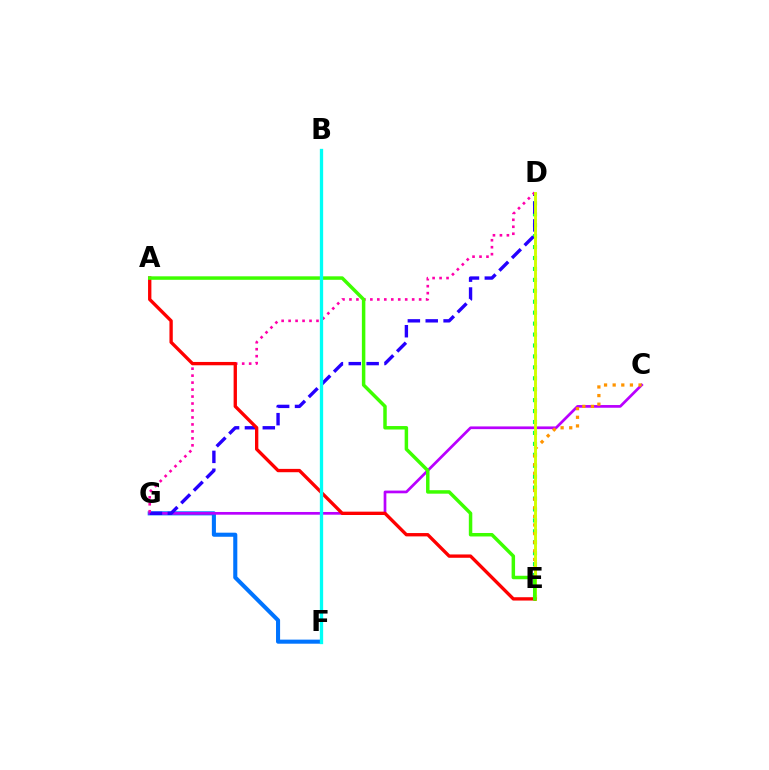{('F', 'G'): [{'color': '#0074ff', 'line_style': 'solid', 'thickness': 2.93}], ('D', 'E'): [{'color': '#00ff5c', 'line_style': 'dotted', 'thickness': 2.97}, {'color': '#d1ff00', 'line_style': 'solid', 'thickness': 2.09}], ('C', 'G'): [{'color': '#b900ff', 'line_style': 'solid', 'thickness': 1.95}], ('D', 'G'): [{'color': '#2500ff', 'line_style': 'dashed', 'thickness': 2.43}, {'color': '#ff00ac', 'line_style': 'dotted', 'thickness': 1.89}], ('C', 'E'): [{'color': '#ff9400', 'line_style': 'dotted', 'thickness': 2.34}], ('A', 'E'): [{'color': '#ff0000', 'line_style': 'solid', 'thickness': 2.4}, {'color': '#3dff00', 'line_style': 'solid', 'thickness': 2.51}], ('B', 'F'): [{'color': '#00fff6', 'line_style': 'solid', 'thickness': 2.38}]}